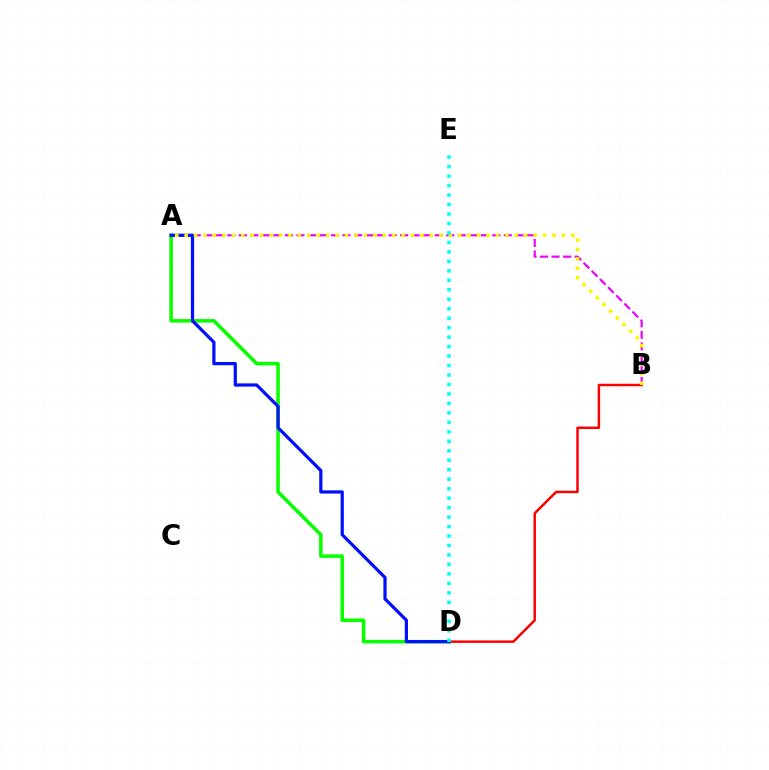{('A', 'B'): [{'color': '#ee00ff', 'line_style': 'dashed', 'thickness': 1.57}, {'color': '#fcf500', 'line_style': 'dotted', 'thickness': 2.56}], ('B', 'D'): [{'color': '#ff0000', 'line_style': 'solid', 'thickness': 1.78}], ('A', 'D'): [{'color': '#08ff00', 'line_style': 'solid', 'thickness': 2.54}, {'color': '#0010ff', 'line_style': 'solid', 'thickness': 2.32}], ('D', 'E'): [{'color': '#00fff6', 'line_style': 'dotted', 'thickness': 2.57}]}